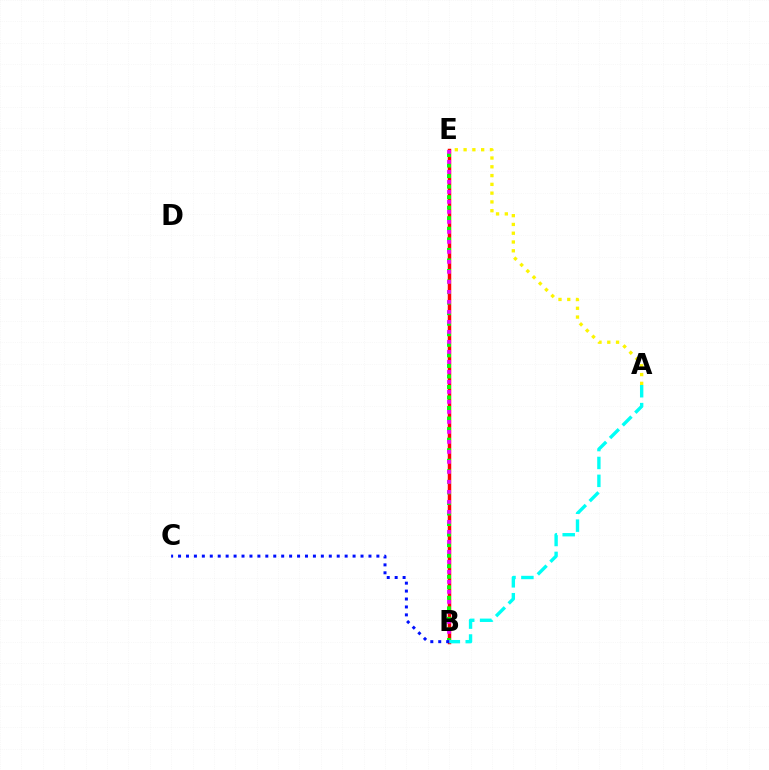{('B', 'E'): [{'color': '#ff0000', 'line_style': 'solid', 'thickness': 2.51}, {'color': '#08ff00', 'line_style': 'dotted', 'thickness': 2.86}, {'color': '#ee00ff', 'line_style': 'dotted', 'thickness': 2.72}], ('A', 'B'): [{'color': '#00fff6', 'line_style': 'dashed', 'thickness': 2.43}], ('A', 'E'): [{'color': '#fcf500', 'line_style': 'dotted', 'thickness': 2.39}], ('B', 'C'): [{'color': '#0010ff', 'line_style': 'dotted', 'thickness': 2.16}]}